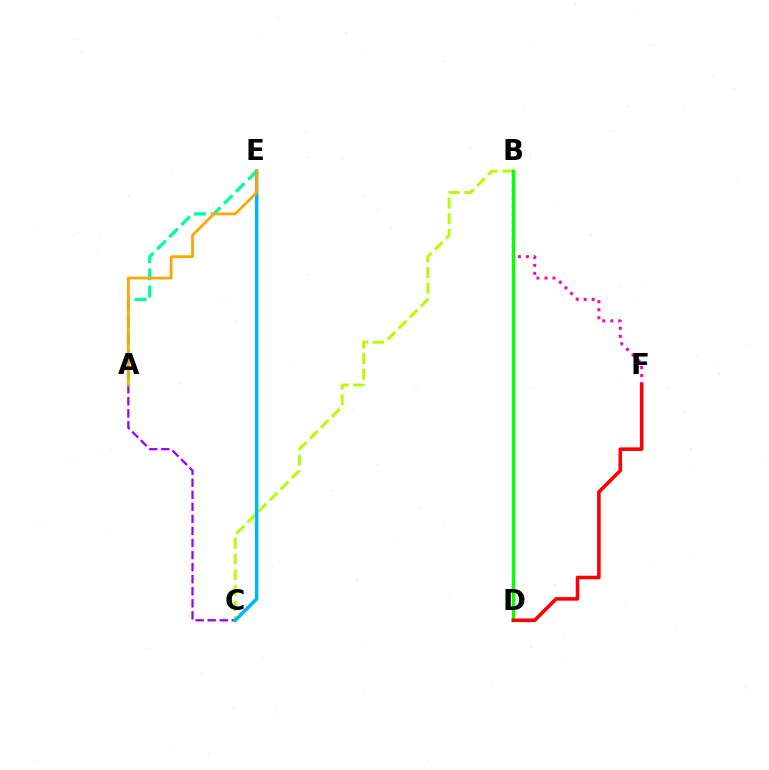{('A', 'E'): [{'color': '#00ff9d', 'line_style': 'dashed', 'thickness': 2.33}, {'color': '#ffa500', 'line_style': 'solid', 'thickness': 1.98}], ('C', 'E'): [{'color': '#0010ff', 'line_style': 'dotted', 'thickness': 1.9}, {'color': '#00b5ff', 'line_style': 'solid', 'thickness': 2.52}], ('B', 'C'): [{'color': '#b3ff00', 'line_style': 'dashed', 'thickness': 2.13}], ('A', 'C'): [{'color': '#9b00ff', 'line_style': 'dashed', 'thickness': 1.64}], ('B', 'F'): [{'color': '#ff00bd', 'line_style': 'dotted', 'thickness': 2.17}], ('B', 'D'): [{'color': '#08ff00', 'line_style': 'solid', 'thickness': 2.49}], ('D', 'F'): [{'color': '#ff0000', 'line_style': 'solid', 'thickness': 2.57}]}